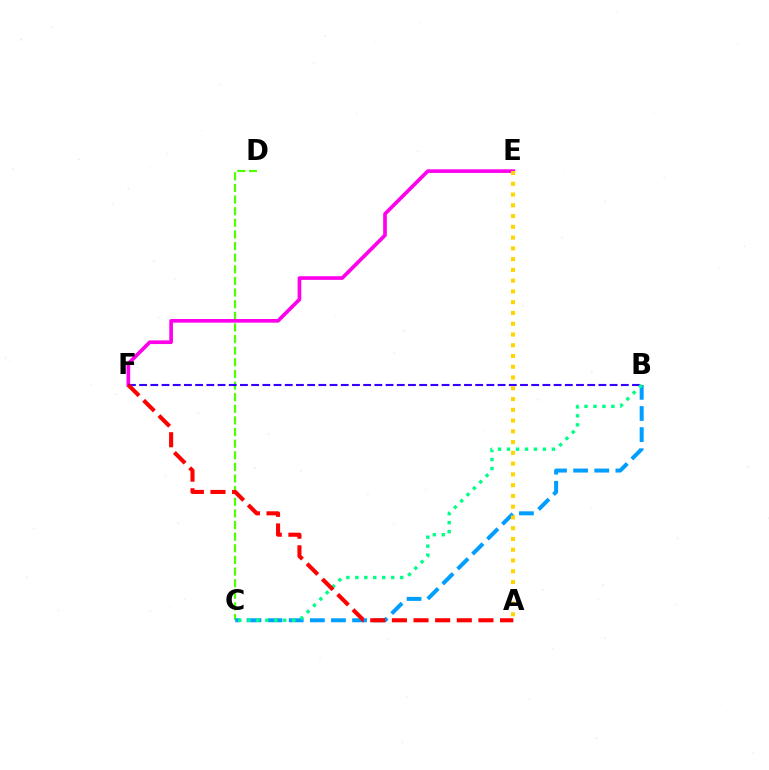{('C', 'D'): [{'color': '#4fff00', 'line_style': 'dashed', 'thickness': 1.58}], ('E', 'F'): [{'color': '#ff00ed', 'line_style': 'solid', 'thickness': 2.64}], ('B', 'F'): [{'color': '#3700ff', 'line_style': 'dashed', 'thickness': 1.52}], ('B', 'C'): [{'color': '#009eff', 'line_style': 'dashed', 'thickness': 2.87}, {'color': '#00ff86', 'line_style': 'dotted', 'thickness': 2.44}], ('A', 'F'): [{'color': '#ff0000', 'line_style': 'dashed', 'thickness': 2.94}], ('A', 'E'): [{'color': '#ffd500', 'line_style': 'dotted', 'thickness': 2.92}]}